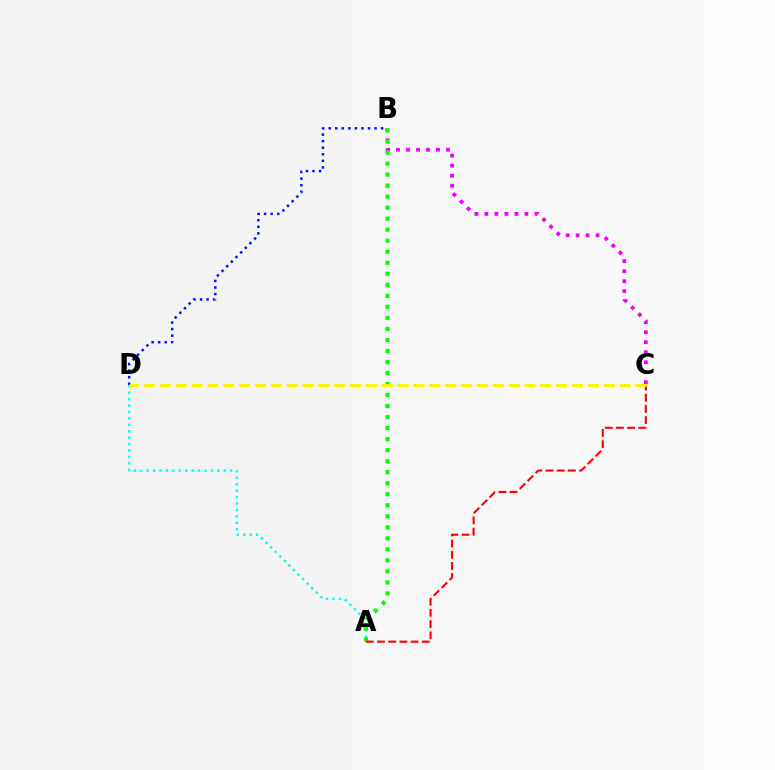{('A', 'D'): [{'color': '#00fff6', 'line_style': 'dotted', 'thickness': 1.75}], ('B', 'C'): [{'color': '#ee00ff', 'line_style': 'dotted', 'thickness': 2.72}], ('B', 'D'): [{'color': '#0010ff', 'line_style': 'dotted', 'thickness': 1.78}], ('A', 'B'): [{'color': '#08ff00', 'line_style': 'dotted', 'thickness': 2.99}], ('A', 'C'): [{'color': '#ff0000', 'line_style': 'dashed', 'thickness': 1.52}], ('C', 'D'): [{'color': '#fcf500', 'line_style': 'dashed', 'thickness': 2.15}]}